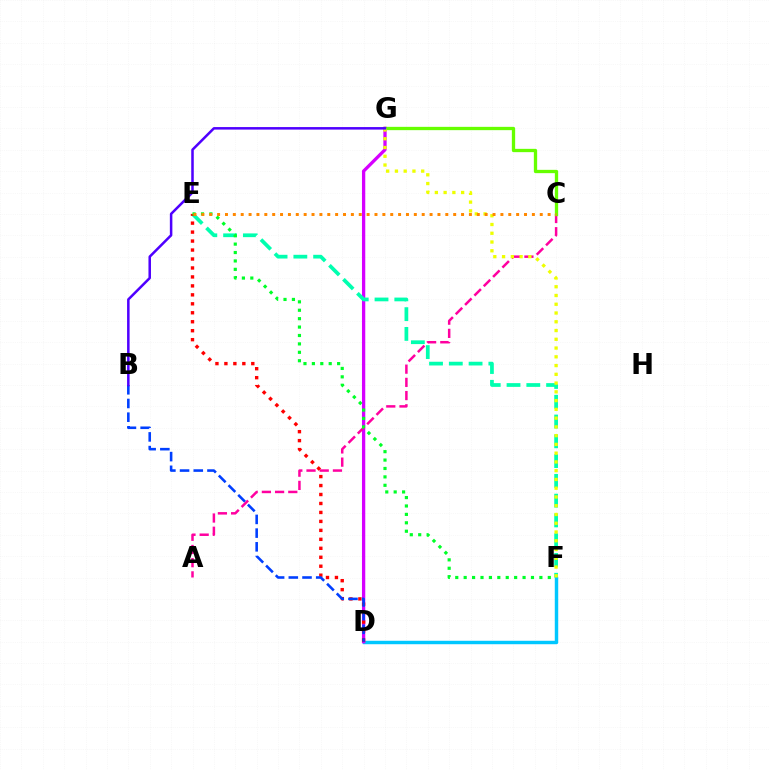{('D', 'F'): [{'color': '#00c7ff', 'line_style': 'solid', 'thickness': 2.47}], ('D', 'G'): [{'color': '#d600ff', 'line_style': 'solid', 'thickness': 2.37}], ('E', 'F'): [{'color': '#00ffaf', 'line_style': 'dashed', 'thickness': 2.69}, {'color': '#00ff27', 'line_style': 'dotted', 'thickness': 2.29}], ('A', 'C'): [{'color': '#ff00a0', 'line_style': 'dashed', 'thickness': 1.79}], ('D', 'E'): [{'color': '#ff0000', 'line_style': 'dotted', 'thickness': 2.44}], ('B', 'D'): [{'color': '#003fff', 'line_style': 'dashed', 'thickness': 1.86}], ('C', 'G'): [{'color': '#66ff00', 'line_style': 'solid', 'thickness': 2.38}], ('F', 'G'): [{'color': '#eeff00', 'line_style': 'dotted', 'thickness': 2.38}], ('B', 'G'): [{'color': '#4f00ff', 'line_style': 'solid', 'thickness': 1.82}], ('C', 'E'): [{'color': '#ff8800', 'line_style': 'dotted', 'thickness': 2.14}]}